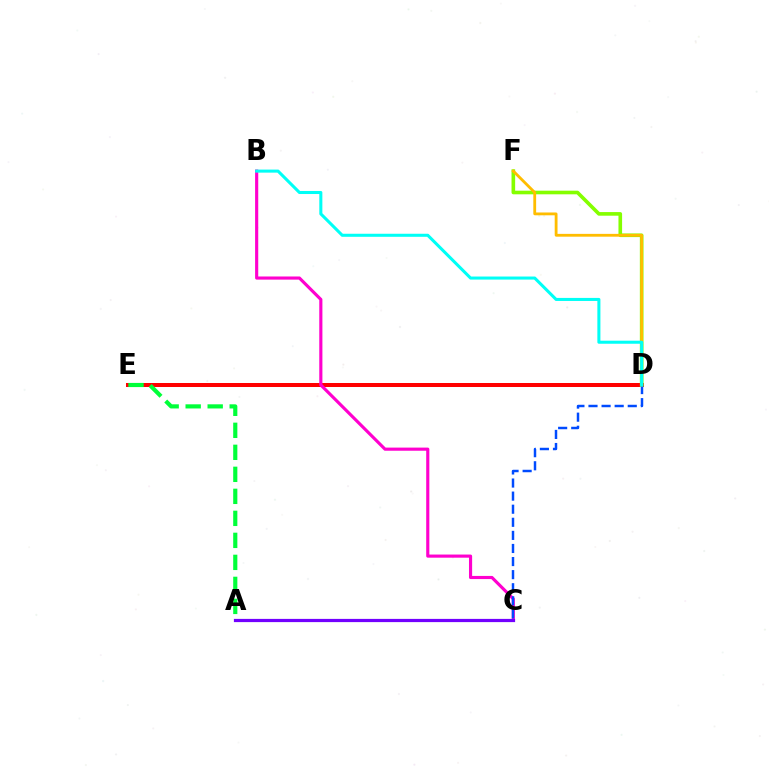{('D', 'E'): [{'color': '#ff0000', 'line_style': 'solid', 'thickness': 2.88}], ('B', 'C'): [{'color': '#ff00cf', 'line_style': 'solid', 'thickness': 2.26}], ('D', 'F'): [{'color': '#84ff00', 'line_style': 'solid', 'thickness': 2.61}, {'color': '#ffbd00', 'line_style': 'solid', 'thickness': 2.02}], ('C', 'D'): [{'color': '#004bff', 'line_style': 'dashed', 'thickness': 1.78}], ('A', 'E'): [{'color': '#00ff39', 'line_style': 'dashed', 'thickness': 2.99}], ('A', 'C'): [{'color': '#7200ff', 'line_style': 'solid', 'thickness': 2.32}], ('B', 'D'): [{'color': '#00fff6', 'line_style': 'solid', 'thickness': 2.2}]}